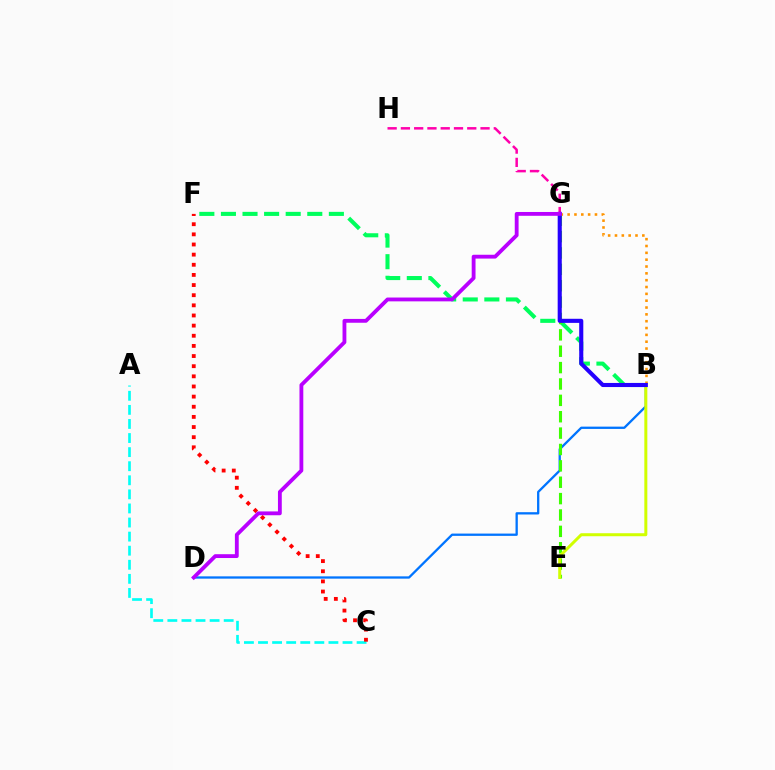{('B', 'F'): [{'color': '#00ff5c', 'line_style': 'dashed', 'thickness': 2.93}], ('G', 'H'): [{'color': '#ff00ac', 'line_style': 'dashed', 'thickness': 1.8}], ('A', 'C'): [{'color': '#00fff6', 'line_style': 'dashed', 'thickness': 1.91}], ('C', 'F'): [{'color': '#ff0000', 'line_style': 'dotted', 'thickness': 2.76}], ('B', 'D'): [{'color': '#0074ff', 'line_style': 'solid', 'thickness': 1.66}], ('E', 'G'): [{'color': '#3dff00', 'line_style': 'dashed', 'thickness': 2.22}], ('B', 'G'): [{'color': '#ff9400', 'line_style': 'dotted', 'thickness': 1.86}, {'color': '#2500ff', 'line_style': 'solid', 'thickness': 2.95}], ('B', 'E'): [{'color': '#d1ff00', 'line_style': 'solid', 'thickness': 2.16}], ('D', 'G'): [{'color': '#b900ff', 'line_style': 'solid', 'thickness': 2.76}]}